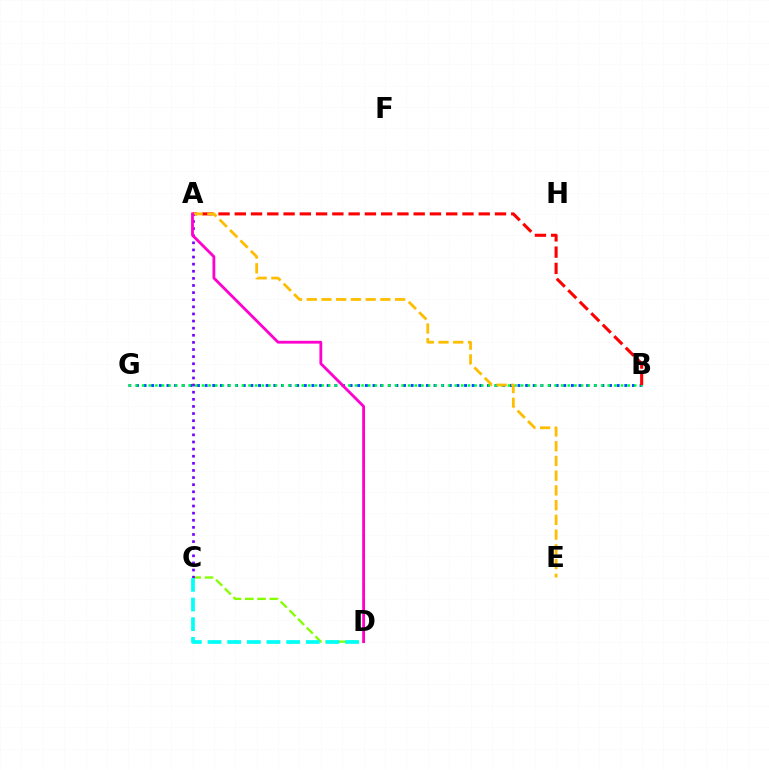{('C', 'D'): [{'color': '#84ff00', 'line_style': 'dashed', 'thickness': 1.67}, {'color': '#00fff6', 'line_style': 'dashed', 'thickness': 2.67}], ('B', 'G'): [{'color': '#004bff', 'line_style': 'dotted', 'thickness': 2.07}, {'color': '#00ff39', 'line_style': 'dotted', 'thickness': 1.81}], ('A', 'B'): [{'color': '#ff0000', 'line_style': 'dashed', 'thickness': 2.21}], ('A', 'E'): [{'color': '#ffbd00', 'line_style': 'dashed', 'thickness': 2.0}], ('A', 'C'): [{'color': '#7200ff', 'line_style': 'dotted', 'thickness': 1.93}], ('A', 'D'): [{'color': '#ff00cf', 'line_style': 'solid', 'thickness': 2.03}]}